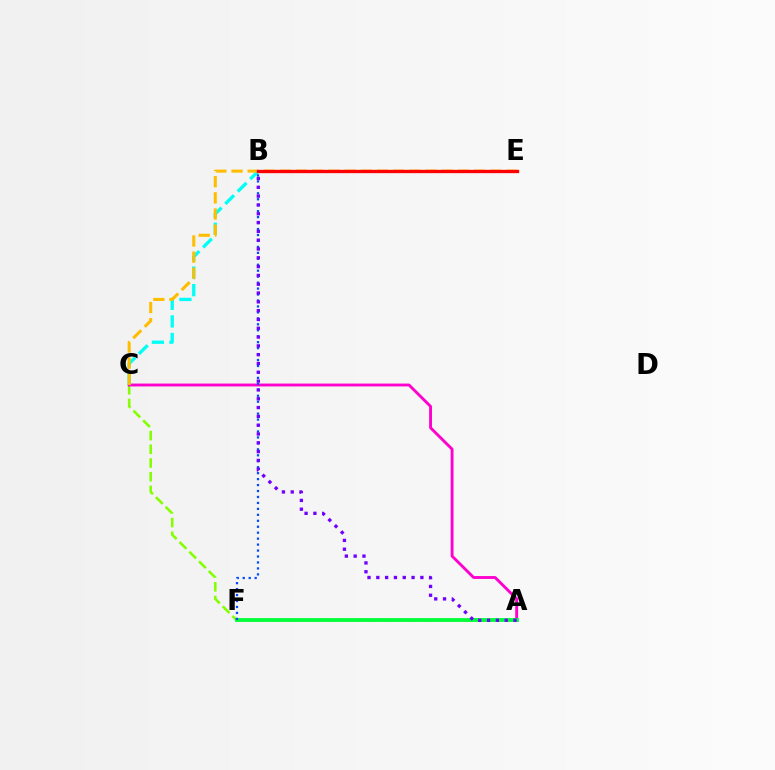{('A', 'C'): [{'color': '#84ff00', 'line_style': 'dashed', 'thickness': 1.86}, {'color': '#ff00cf', 'line_style': 'solid', 'thickness': 2.07}], ('B', 'C'): [{'color': '#00fff6', 'line_style': 'dashed', 'thickness': 2.39}], ('A', 'F'): [{'color': '#00ff39', 'line_style': 'solid', 'thickness': 2.75}], ('B', 'F'): [{'color': '#004bff', 'line_style': 'dotted', 'thickness': 1.62}], ('C', 'E'): [{'color': '#ffbd00', 'line_style': 'dashed', 'thickness': 2.2}], ('B', 'E'): [{'color': '#ff0000', 'line_style': 'solid', 'thickness': 2.39}], ('A', 'B'): [{'color': '#7200ff', 'line_style': 'dotted', 'thickness': 2.39}]}